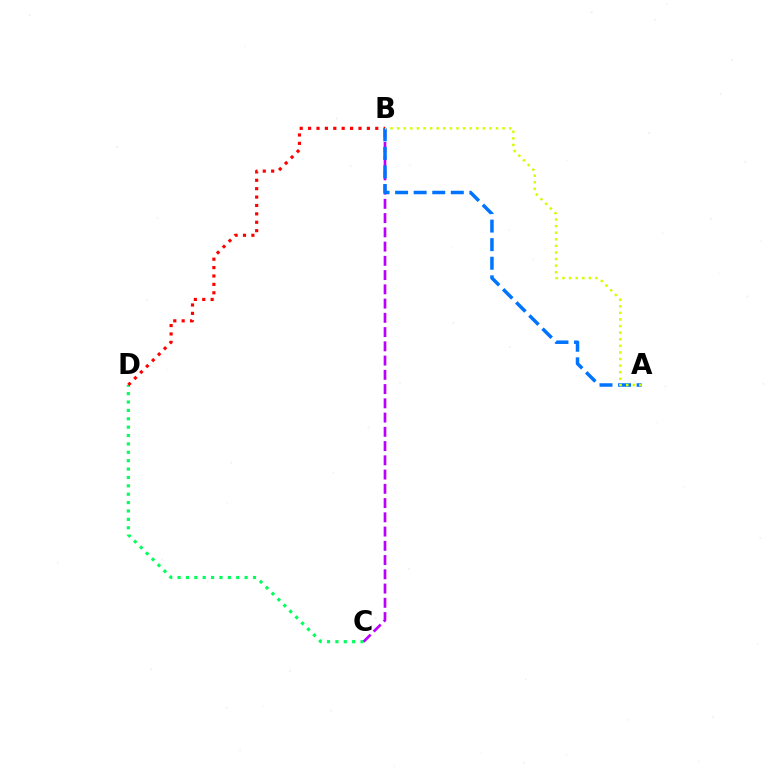{('C', 'D'): [{'color': '#00ff5c', 'line_style': 'dotted', 'thickness': 2.28}], ('B', 'C'): [{'color': '#b900ff', 'line_style': 'dashed', 'thickness': 1.94}], ('B', 'D'): [{'color': '#ff0000', 'line_style': 'dotted', 'thickness': 2.28}], ('A', 'B'): [{'color': '#0074ff', 'line_style': 'dashed', 'thickness': 2.52}, {'color': '#d1ff00', 'line_style': 'dotted', 'thickness': 1.79}]}